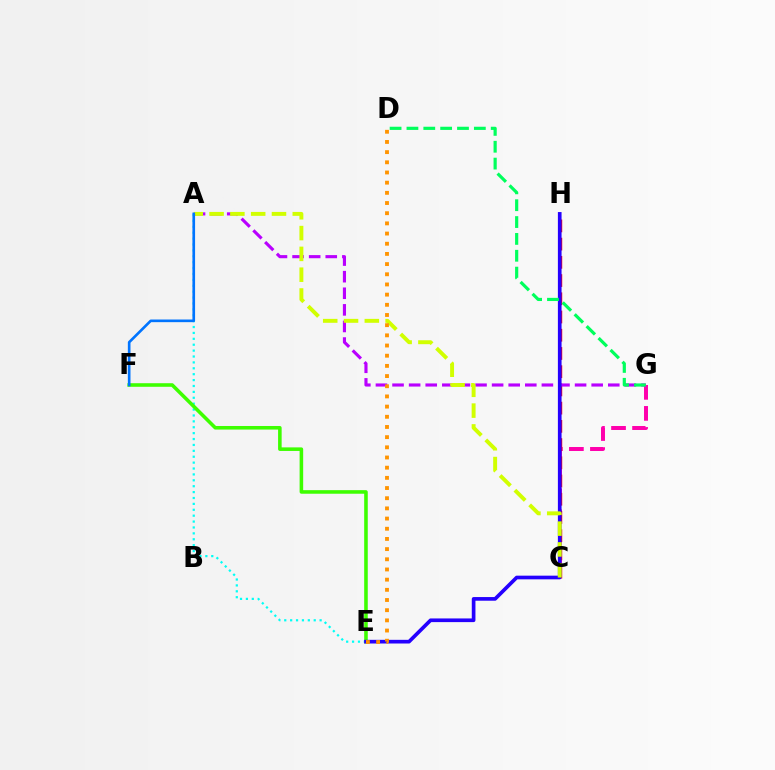{('A', 'E'): [{'color': '#00fff6', 'line_style': 'dotted', 'thickness': 1.6}], ('C', 'G'): [{'color': '#ff00ac', 'line_style': 'dashed', 'thickness': 2.86}], ('E', 'F'): [{'color': '#3dff00', 'line_style': 'solid', 'thickness': 2.57}], ('C', 'H'): [{'color': '#ff0000', 'line_style': 'dashed', 'thickness': 2.48}], ('A', 'G'): [{'color': '#b900ff', 'line_style': 'dashed', 'thickness': 2.25}], ('E', 'H'): [{'color': '#2500ff', 'line_style': 'solid', 'thickness': 2.64}], ('A', 'C'): [{'color': '#d1ff00', 'line_style': 'dashed', 'thickness': 2.83}], ('D', 'G'): [{'color': '#00ff5c', 'line_style': 'dashed', 'thickness': 2.29}], ('A', 'F'): [{'color': '#0074ff', 'line_style': 'solid', 'thickness': 1.9}], ('D', 'E'): [{'color': '#ff9400', 'line_style': 'dotted', 'thickness': 2.77}]}